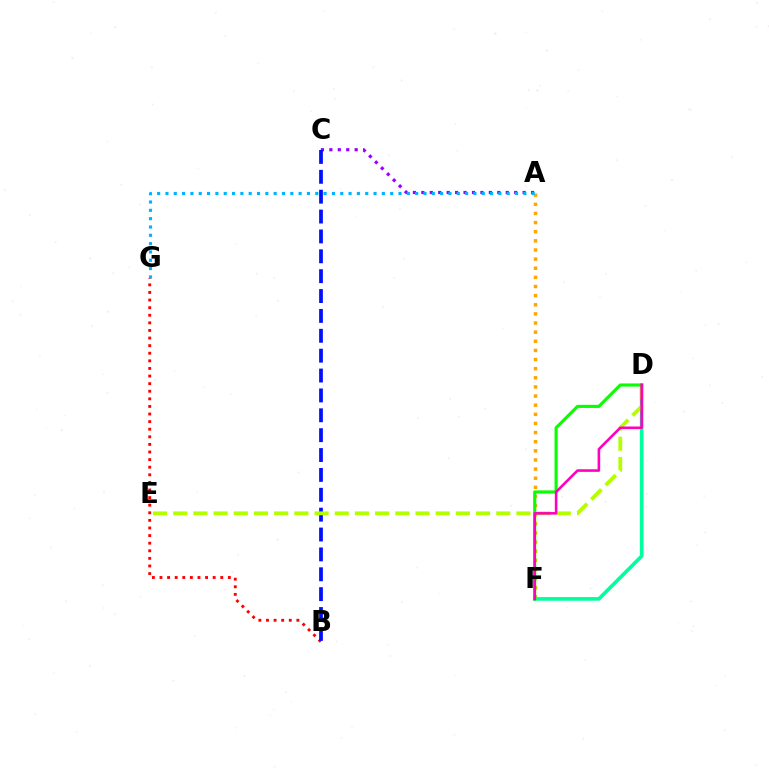{('B', 'G'): [{'color': '#ff0000', 'line_style': 'dotted', 'thickness': 2.06}], ('A', 'C'): [{'color': '#9b00ff', 'line_style': 'dotted', 'thickness': 2.29}], ('A', 'F'): [{'color': '#ffa500', 'line_style': 'dotted', 'thickness': 2.48}], ('B', 'C'): [{'color': '#0010ff', 'line_style': 'dashed', 'thickness': 2.7}], ('D', 'F'): [{'color': '#00ff9d', 'line_style': 'solid', 'thickness': 2.63}, {'color': '#08ff00', 'line_style': 'solid', 'thickness': 2.24}, {'color': '#ff00bd', 'line_style': 'solid', 'thickness': 1.87}], ('D', 'E'): [{'color': '#b3ff00', 'line_style': 'dashed', 'thickness': 2.74}], ('A', 'G'): [{'color': '#00b5ff', 'line_style': 'dotted', 'thickness': 2.26}]}